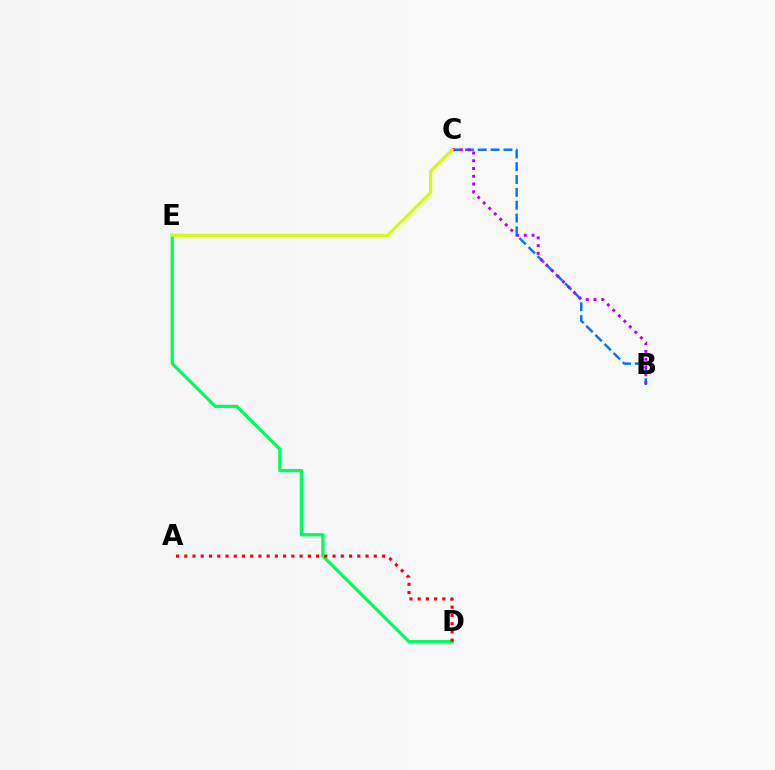{('D', 'E'): [{'color': '#00ff5c', 'line_style': 'solid', 'thickness': 2.34}], ('A', 'D'): [{'color': '#ff0000', 'line_style': 'dotted', 'thickness': 2.24}], ('B', 'C'): [{'color': '#0074ff', 'line_style': 'dashed', 'thickness': 1.74}, {'color': '#b900ff', 'line_style': 'dotted', 'thickness': 2.11}], ('C', 'E'): [{'color': '#d1ff00', 'line_style': 'solid', 'thickness': 2.17}]}